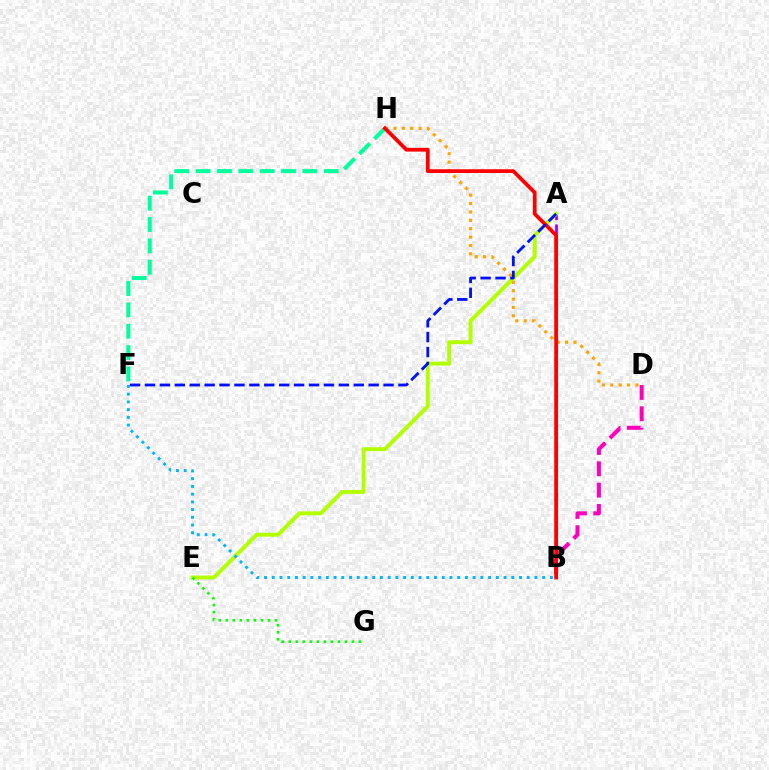{('A', 'B'): [{'color': '#9b00ff', 'line_style': 'dashed', 'thickness': 1.95}], ('A', 'E'): [{'color': '#b3ff00', 'line_style': 'solid', 'thickness': 2.82}], ('D', 'H'): [{'color': '#ffa500', 'line_style': 'dotted', 'thickness': 2.28}], ('E', 'G'): [{'color': '#08ff00', 'line_style': 'dotted', 'thickness': 1.91}], ('F', 'H'): [{'color': '#00ff9d', 'line_style': 'dashed', 'thickness': 2.9}], ('B', 'D'): [{'color': '#ff00bd', 'line_style': 'dashed', 'thickness': 2.9}], ('B', 'H'): [{'color': '#ff0000', 'line_style': 'solid', 'thickness': 2.71}], ('B', 'F'): [{'color': '#00b5ff', 'line_style': 'dotted', 'thickness': 2.1}], ('A', 'F'): [{'color': '#0010ff', 'line_style': 'dashed', 'thickness': 2.03}]}